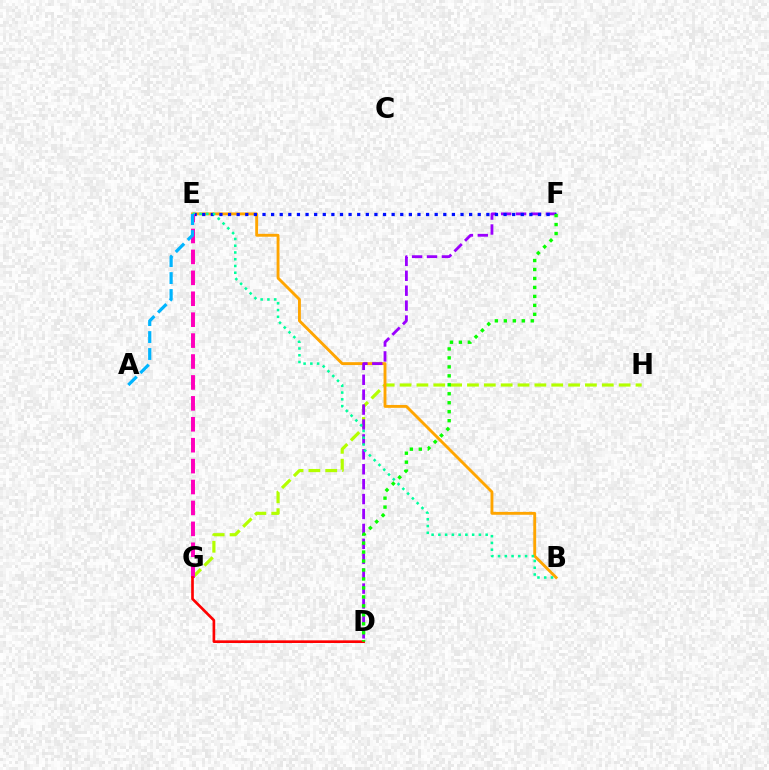{('G', 'H'): [{'color': '#b3ff00', 'line_style': 'dashed', 'thickness': 2.29}], ('B', 'E'): [{'color': '#ffa500', 'line_style': 'solid', 'thickness': 2.07}, {'color': '#00ff9d', 'line_style': 'dotted', 'thickness': 1.84}], ('D', 'F'): [{'color': '#9b00ff', 'line_style': 'dashed', 'thickness': 2.03}, {'color': '#08ff00', 'line_style': 'dotted', 'thickness': 2.44}], ('E', 'F'): [{'color': '#0010ff', 'line_style': 'dotted', 'thickness': 2.34}], ('E', 'G'): [{'color': '#ff00bd', 'line_style': 'dashed', 'thickness': 2.84}], ('D', 'G'): [{'color': '#ff0000', 'line_style': 'solid', 'thickness': 1.92}], ('A', 'E'): [{'color': '#00b5ff', 'line_style': 'dashed', 'thickness': 2.3}]}